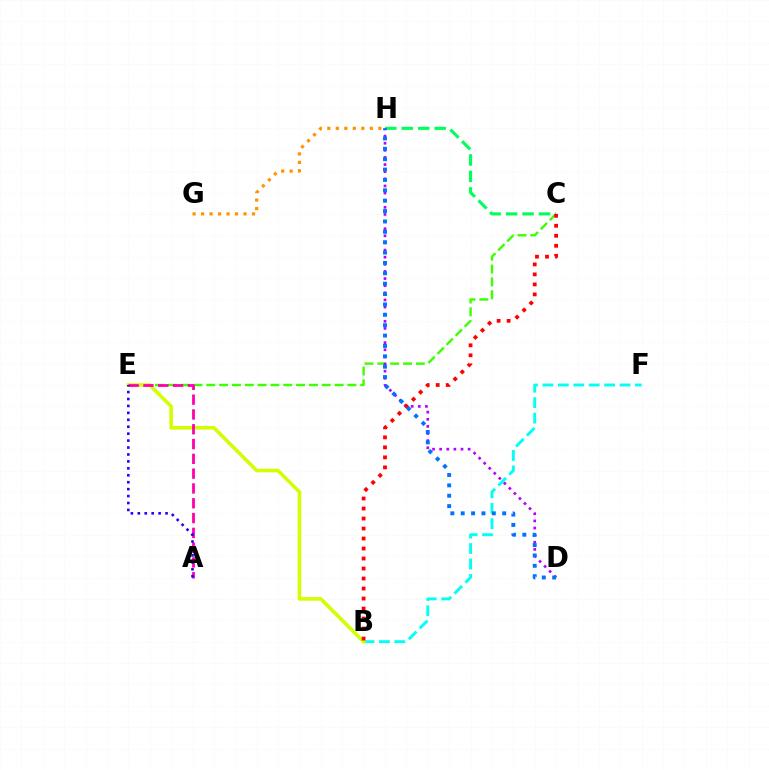{('C', 'E'): [{'color': '#3dff00', 'line_style': 'dashed', 'thickness': 1.74}], ('B', 'F'): [{'color': '#00fff6', 'line_style': 'dashed', 'thickness': 2.09}], ('C', 'H'): [{'color': '#00ff5c', 'line_style': 'dashed', 'thickness': 2.24}], ('G', 'H'): [{'color': '#ff9400', 'line_style': 'dotted', 'thickness': 2.31}], ('D', 'H'): [{'color': '#b900ff', 'line_style': 'dotted', 'thickness': 1.94}, {'color': '#0074ff', 'line_style': 'dotted', 'thickness': 2.82}], ('B', 'E'): [{'color': '#d1ff00', 'line_style': 'solid', 'thickness': 2.57}], ('B', 'C'): [{'color': '#ff0000', 'line_style': 'dotted', 'thickness': 2.72}], ('A', 'E'): [{'color': '#ff00ac', 'line_style': 'dashed', 'thickness': 2.01}, {'color': '#2500ff', 'line_style': 'dotted', 'thickness': 1.88}]}